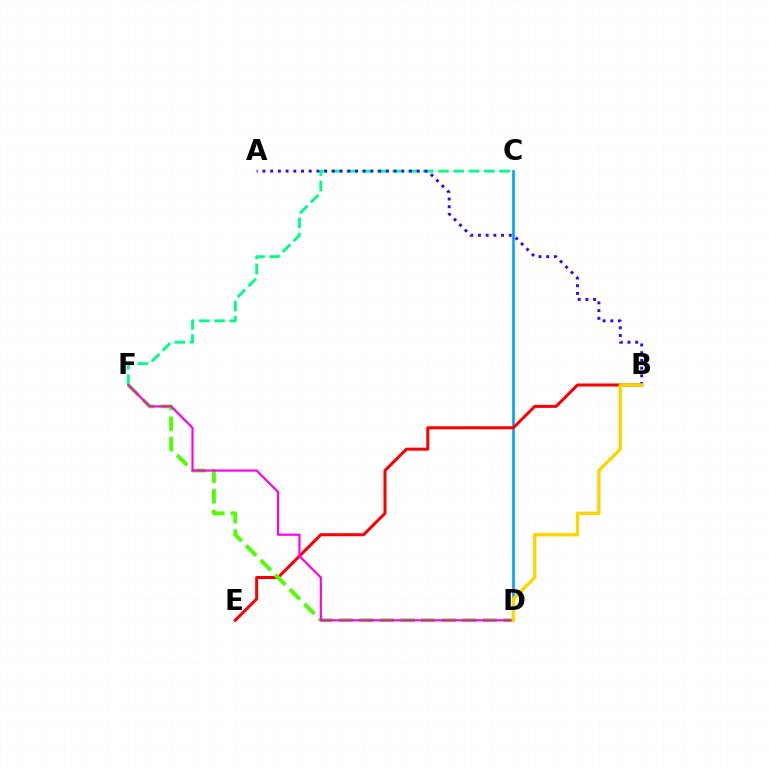{('C', 'F'): [{'color': '#00ff86', 'line_style': 'dashed', 'thickness': 2.08}], ('C', 'D'): [{'color': '#009eff', 'line_style': 'solid', 'thickness': 1.87}], ('A', 'B'): [{'color': '#3700ff', 'line_style': 'dotted', 'thickness': 2.1}], ('B', 'E'): [{'color': '#ff0000', 'line_style': 'solid', 'thickness': 2.18}], ('D', 'F'): [{'color': '#4fff00', 'line_style': 'dashed', 'thickness': 2.8}, {'color': '#ff00ed', 'line_style': 'solid', 'thickness': 1.56}], ('B', 'D'): [{'color': '#ffd500', 'line_style': 'solid', 'thickness': 2.4}]}